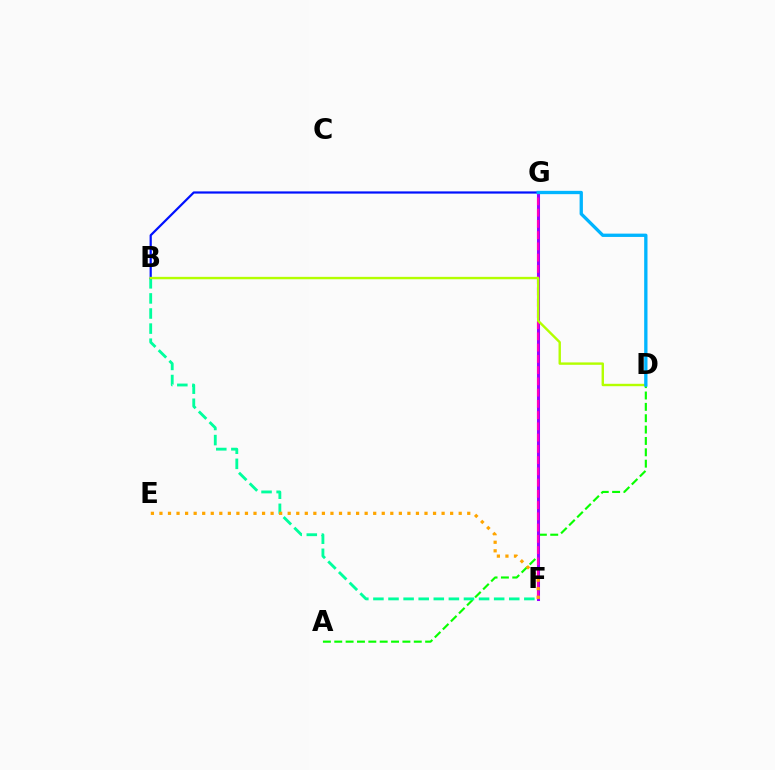{('F', 'G'): [{'color': '#ff0000', 'line_style': 'dotted', 'thickness': 1.96}, {'color': '#9b00ff', 'line_style': 'solid', 'thickness': 2.2}, {'color': '#ff00bd', 'line_style': 'dashed', 'thickness': 1.53}], ('A', 'D'): [{'color': '#08ff00', 'line_style': 'dashed', 'thickness': 1.54}], ('B', 'F'): [{'color': '#00ff9d', 'line_style': 'dashed', 'thickness': 2.05}], ('B', 'G'): [{'color': '#0010ff', 'line_style': 'solid', 'thickness': 1.59}], ('E', 'F'): [{'color': '#ffa500', 'line_style': 'dotted', 'thickness': 2.32}], ('B', 'D'): [{'color': '#b3ff00', 'line_style': 'solid', 'thickness': 1.73}], ('D', 'G'): [{'color': '#00b5ff', 'line_style': 'solid', 'thickness': 2.39}]}